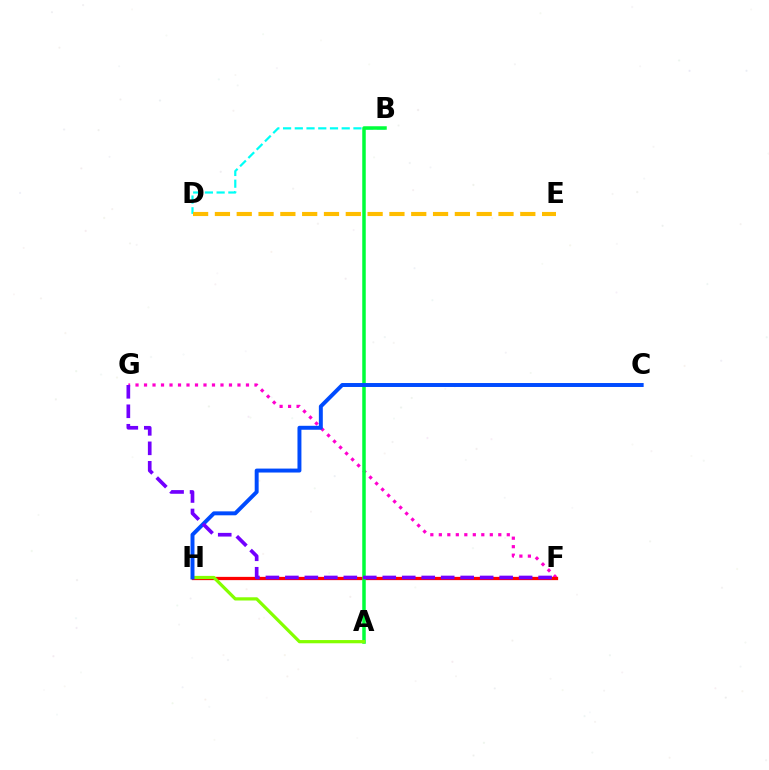{('F', 'G'): [{'color': '#ff00cf', 'line_style': 'dotted', 'thickness': 2.31}, {'color': '#7200ff', 'line_style': 'dashed', 'thickness': 2.65}], ('B', 'D'): [{'color': '#00fff6', 'line_style': 'dashed', 'thickness': 1.59}], ('F', 'H'): [{'color': '#ff0000', 'line_style': 'solid', 'thickness': 2.35}], ('D', 'E'): [{'color': '#ffbd00', 'line_style': 'dashed', 'thickness': 2.96}], ('A', 'B'): [{'color': '#00ff39', 'line_style': 'solid', 'thickness': 2.52}], ('A', 'H'): [{'color': '#84ff00', 'line_style': 'solid', 'thickness': 2.32}], ('C', 'H'): [{'color': '#004bff', 'line_style': 'solid', 'thickness': 2.84}]}